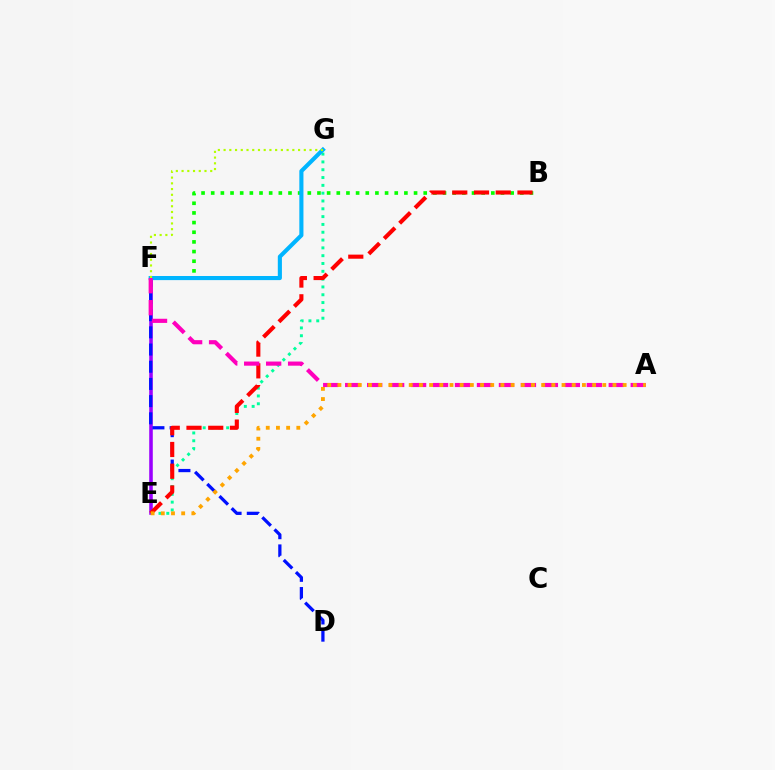{('E', 'G'): [{'color': '#00ff9d', 'line_style': 'dotted', 'thickness': 2.12}], ('E', 'F'): [{'color': '#9b00ff', 'line_style': 'solid', 'thickness': 2.57}], ('D', 'F'): [{'color': '#0010ff', 'line_style': 'dashed', 'thickness': 2.34}], ('B', 'F'): [{'color': '#08ff00', 'line_style': 'dotted', 'thickness': 2.62}], ('B', 'E'): [{'color': '#ff0000', 'line_style': 'dashed', 'thickness': 2.95}], ('F', 'G'): [{'color': '#00b5ff', 'line_style': 'solid', 'thickness': 2.96}, {'color': '#b3ff00', 'line_style': 'dotted', 'thickness': 1.56}], ('A', 'F'): [{'color': '#ff00bd', 'line_style': 'dashed', 'thickness': 2.98}], ('A', 'E'): [{'color': '#ffa500', 'line_style': 'dotted', 'thickness': 2.77}]}